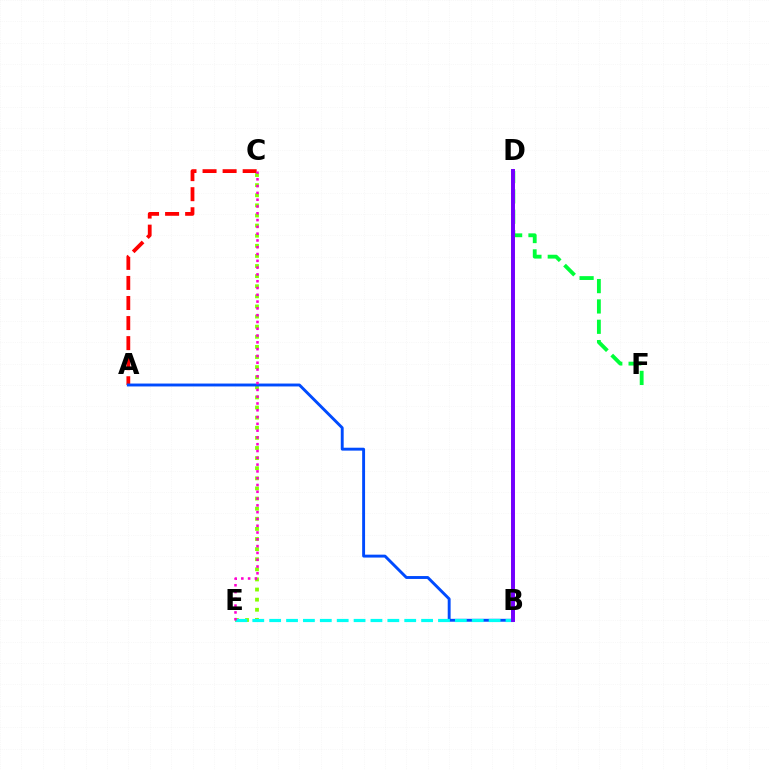{('C', 'E'): [{'color': '#84ff00', 'line_style': 'dotted', 'thickness': 2.75}, {'color': '#ff00cf', 'line_style': 'dotted', 'thickness': 1.85}], ('A', 'C'): [{'color': '#ff0000', 'line_style': 'dashed', 'thickness': 2.72}], ('A', 'B'): [{'color': '#004bff', 'line_style': 'solid', 'thickness': 2.09}], ('D', 'F'): [{'color': '#00ff39', 'line_style': 'dashed', 'thickness': 2.76}], ('B', 'E'): [{'color': '#00fff6', 'line_style': 'dashed', 'thickness': 2.29}], ('B', 'D'): [{'color': '#ffbd00', 'line_style': 'solid', 'thickness': 2.66}, {'color': '#7200ff', 'line_style': 'solid', 'thickness': 2.83}]}